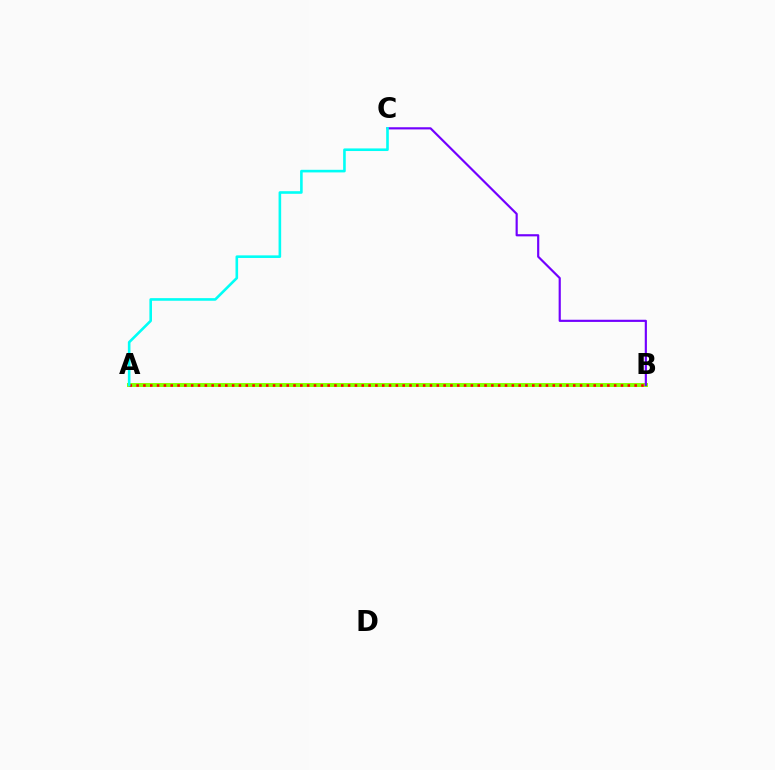{('A', 'B'): [{'color': '#84ff00', 'line_style': 'solid', 'thickness': 2.85}, {'color': '#ff0000', 'line_style': 'dotted', 'thickness': 1.85}], ('B', 'C'): [{'color': '#7200ff', 'line_style': 'solid', 'thickness': 1.56}], ('A', 'C'): [{'color': '#00fff6', 'line_style': 'solid', 'thickness': 1.88}]}